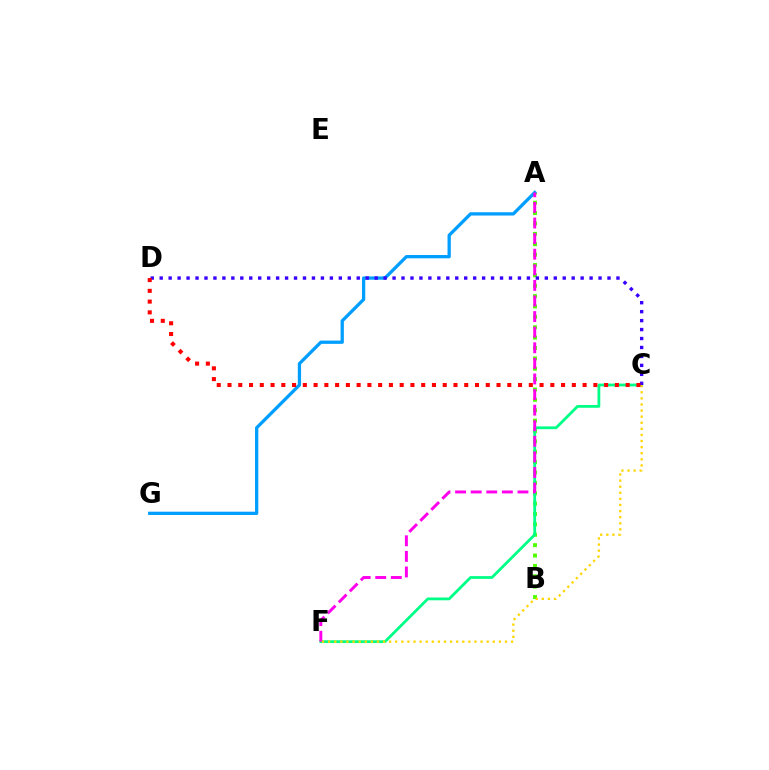{('A', 'B'): [{'color': '#4fff00', 'line_style': 'dotted', 'thickness': 2.82}], ('C', 'F'): [{'color': '#00ff86', 'line_style': 'solid', 'thickness': 2.01}, {'color': '#ffd500', 'line_style': 'dotted', 'thickness': 1.66}], ('A', 'G'): [{'color': '#009eff', 'line_style': 'solid', 'thickness': 2.36}], ('A', 'F'): [{'color': '#ff00ed', 'line_style': 'dashed', 'thickness': 2.12}], ('C', 'D'): [{'color': '#3700ff', 'line_style': 'dotted', 'thickness': 2.43}, {'color': '#ff0000', 'line_style': 'dotted', 'thickness': 2.92}]}